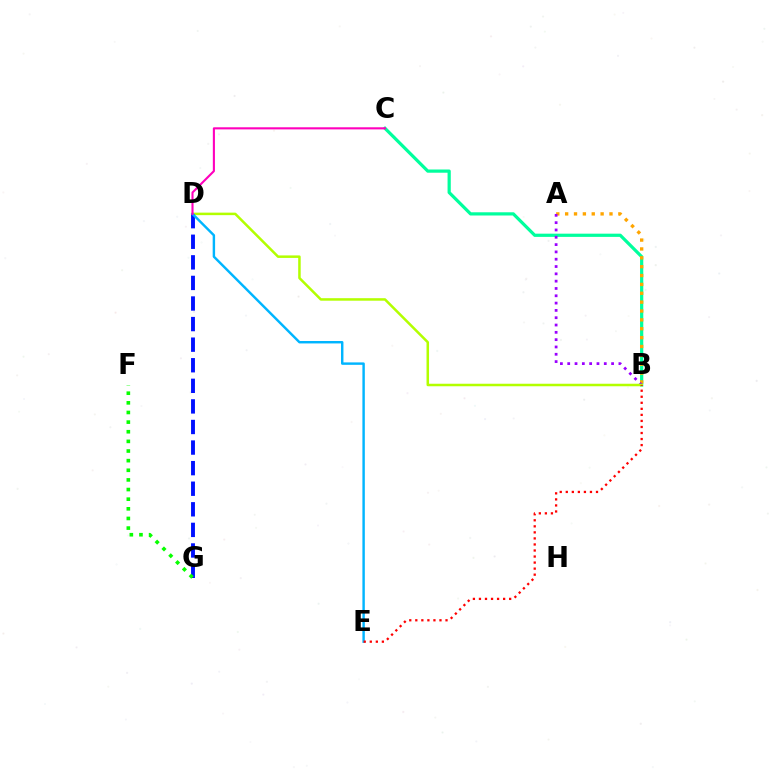{('B', 'C'): [{'color': '#00ff9d', 'line_style': 'solid', 'thickness': 2.32}], ('A', 'B'): [{'color': '#ffa500', 'line_style': 'dotted', 'thickness': 2.41}, {'color': '#9b00ff', 'line_style': 'dotted', 'thickness': 1.99}], ('B', 'D'): [{'color': '#b3ff00', 'line_style': 'solid', 'thickness': 1.81}], ('D', 'G'): [{'color': '#0010ff', 'line_style': 'dashed', 'thickness': 2.8}], ('D', 'E'): [{'color': '#00b5ff', 'line_style': 'solid', 'thickness': 1.75}], ('B', 'E'): [{'color': '#ff0000', 'line_style': 'dotted', 'thickness': 1.64}], ('C', 'D'): [{'color': '#ff00bd', 'line_style': 'solid', 'thickness': 1.52}], ('F', 'G'): [{'color': '#08ff00', 'line_style': 'dotted', 'thickness': 2.62}]}